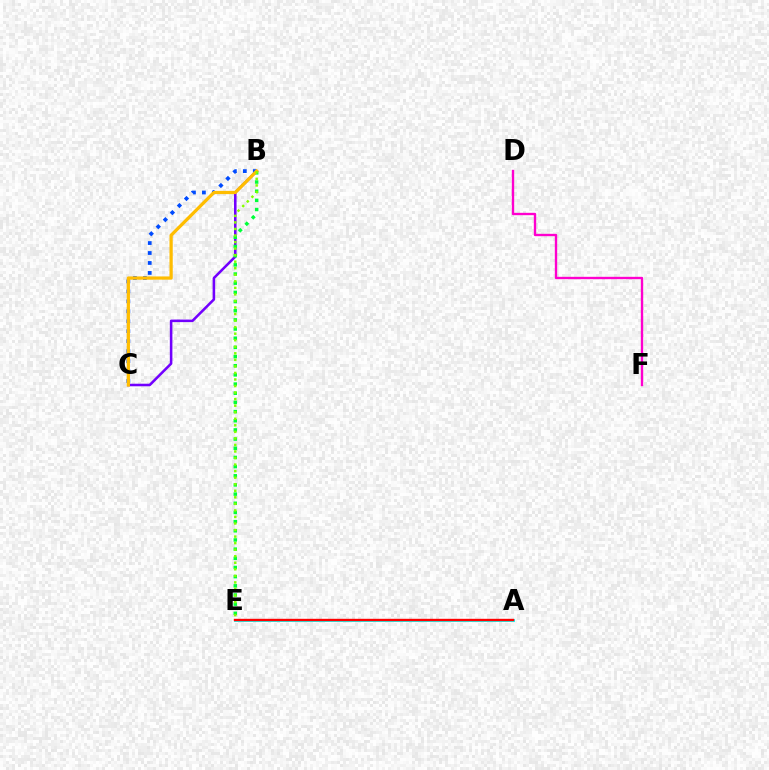{('A', 'E'): [{'color': '#00fff6', 'line_style': 'solid', 'thickness': 2.05}, {'color': '#ff0000', 'line_style': 'solid', 'thickness': 1.71}], ('B', 'C'): [{'color': '#004bff', 'line_style': 'dotted', 'thickness': 2.71}, {'color': '#7200ff', 'line_style': 'solid', 'thickness': 1.84}, {'color': '#ffbd00', 'line_style': 'solid', 'thickness': 2.34}], ('B', 'E'): [{'color': '#00ff39', 'line_style': 'dotted', 'thickness': 2.49}, {'color': '#84ff00', 'line_style': 'dotted', 'thickness': 1.78}], ('D', 'F'): [{'color': '#ff00cf', 'line_style': 'solid', 'thickness': 1.7}]}